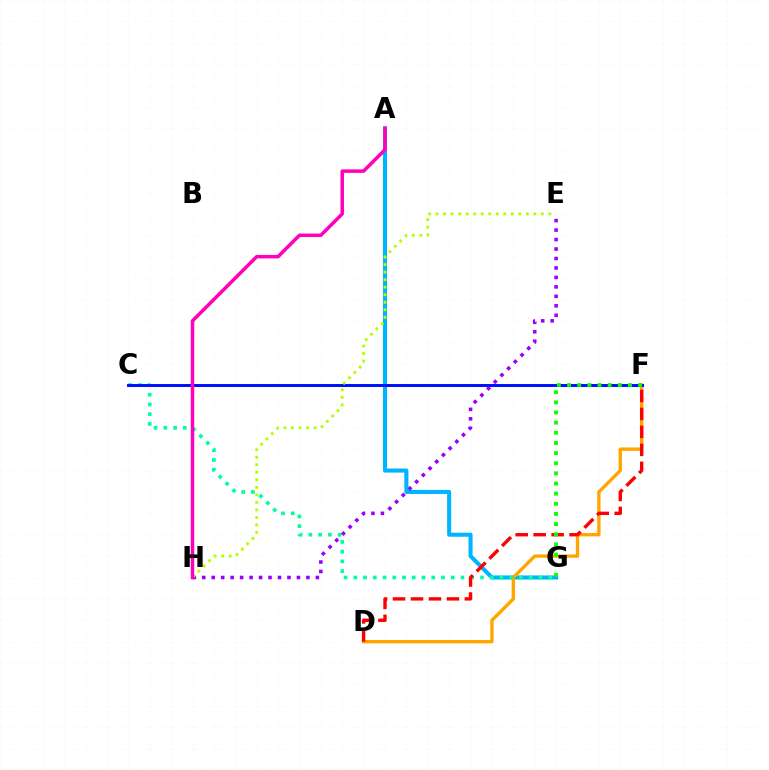{('A', 'G'): [{'color': '#00b5ff', 'line_style': 'solid', 'thickness': 2.93}], ('D', 'F'): [{'color': '#ffa500', 'line_style': 'solid', 'thickness': 2.41}, {'color': '#ff0000', 'line_style': 'dashed', 'thickness': 2.44}], ('C', 'G'): [{'color': '#00ff9d', 'line_style': 'dotted', 'thickness': 2.65}], ('C', 'F'): [{'color': '#0010ff', 'line_style': 'solid', 'thickness': 2.13}], ('E', 'H'): [{'color': '#9b00ff', 'line_style': 'dotted', 'thickness': 2.57}, {'color': '#b3ff00', 'line_style': 'dotted', 'thickness': 2.04}], ('F', 'G'): [{'color': '#08ff00', 'line_style': 'dotted', 'thickness': 2.76}], ('A', 'H'): [{'color': '#ff00bd', 'line_style': 'solid', 'thickness': 2.52}]}